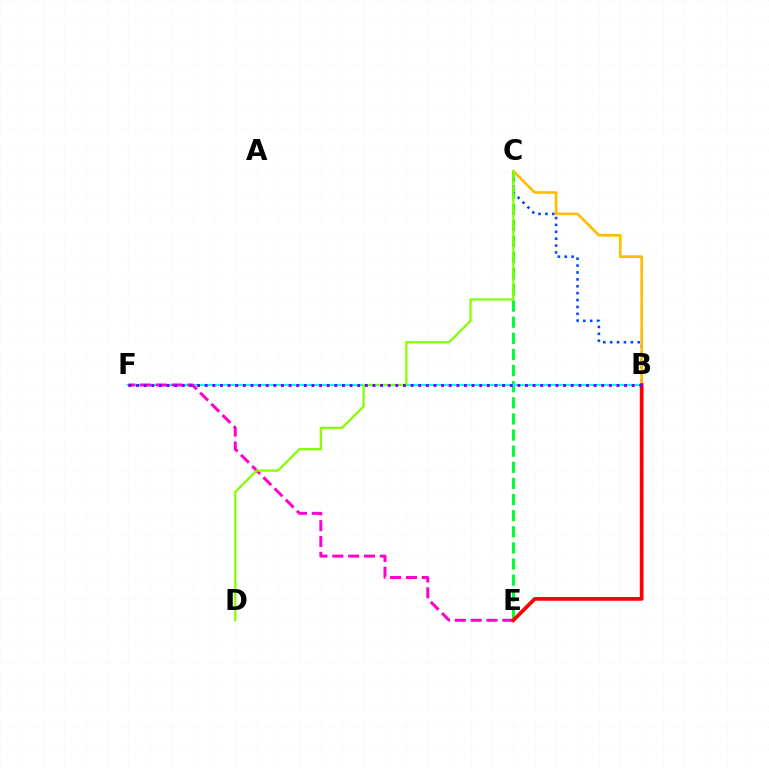{('C', 'E'): [{'color': '#00ff39', 'line_style': 'dashed', 'thickness': 2.19}], ('B', 'C'): [{'color': '#004bff', 'line_style': 'dotted', 'thickness': 1.87}, {'color': '#ffbd00', 'line_style': 'solid', 'thickness': 1.9}], ('B', 'F'): [{'color': '#00fff6', 'line_style': 'solid', 'thickness': 1.54}, {'color': '#7200ff', 'line_style': 'dotted', 'thickness': 2.07}], ('E', 'F'): [{'color': '#ff00cf', 'line_style': 'dashed', 'thickness': 2.15}], ('B', 'E'): [{'color': '#ff0000', 'line_style': 'solid', 'thickness': 2.67}], ('C', 'D'): [{'color': '#84ff00', 'line_style': 'solid', 'thickness': 1.62}]}